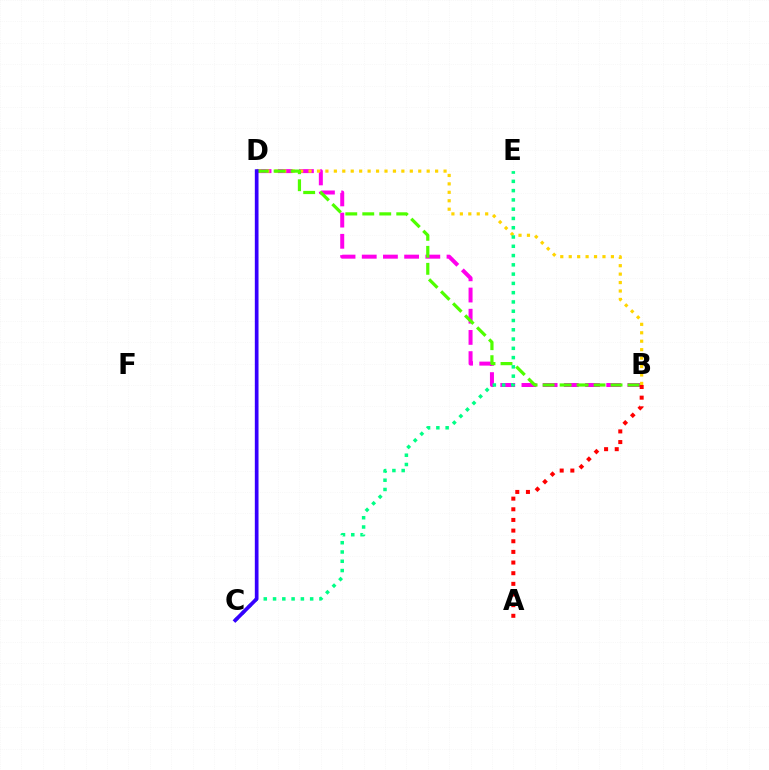{('B', 'D'): [{'color': '#ff00ed', 'line_style': 'dashed', 'thickness': 2.88}, {'color': '#ffd500', 'line_style': 'dotted', 'thickness': 2.29}, {'color': '#4fff00', 'line_style': 'dashed', 'thickness': 2.31}], ('C', 'D'): [{'color': '#009eff', 'line_style': 'solid', 'thickness': 1.69}, {'color': '#3700ff', 'line_style': 'solid', 'thickness': 2.66}], ('A', 'B'): [{'color': '#ff0000', 'line_style': 'dotted', 'thickness': 2.89}], ('C', 'E'): [{'color': '#00ff86', 'line_style': 'dotted', 'thickness': 2.52}]}